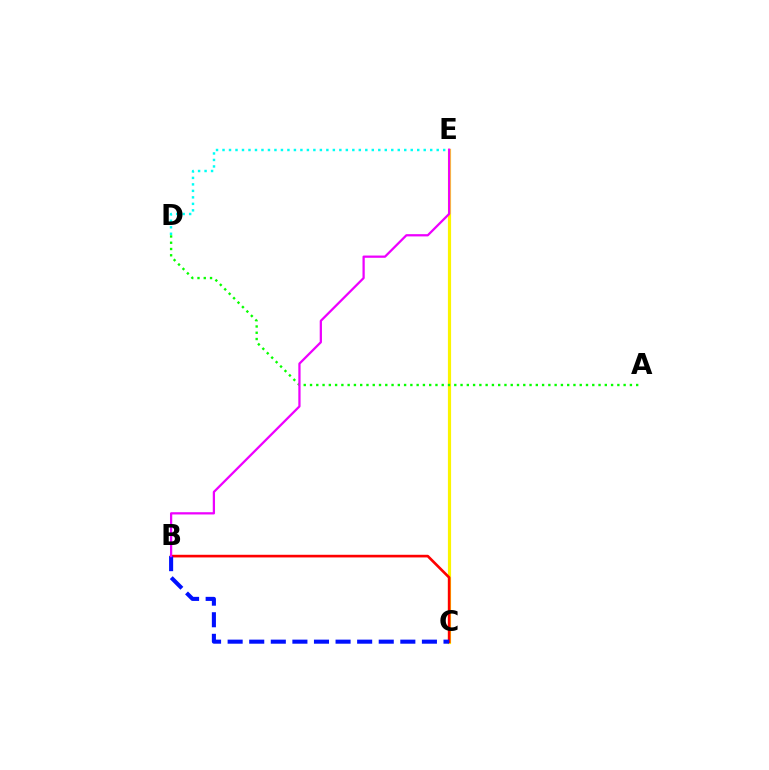{('C', 'E'): [{'color': '#fcf500', 'line_style': 'solid', 'thickness': 2.29}], ('B', 'C'): [{'color': '#ff0000', 'line_style': 'solid', 'thickness': 1.91}, {'color': '#0010ff', 'line_style': 'dashed', 'thickness': 2.93}], ('A', 'D'): [{'color': '#08ff00', 'line_style': 'dotted', 'thickness': 1.7}], ('D', 'E'): [{'color': '#00fff6', 'line_style': 'dotted', 'thickness': 1.76}], ('B', 'E'): [{'color': '#ee00ff', 'line_style': 'solid', 'thickness': 1.62}]}